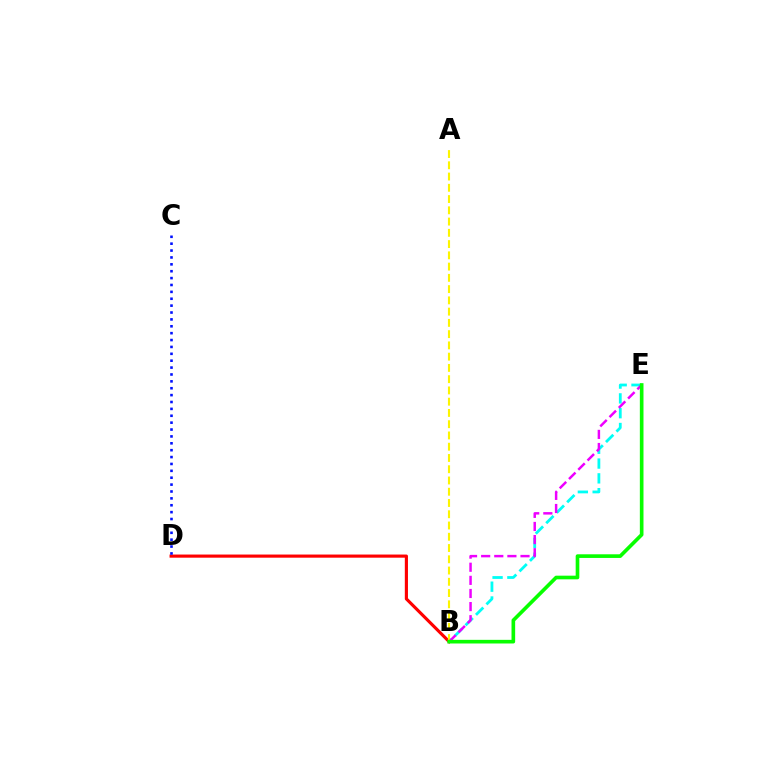{('B', 'E'): [{'color': '#00fff6', 'line_style': 'dashed', 'thickness': 2.01}, {'color': '#ee00ff', 'line_style': 'dashed', 'thickness': 1.78}, {'color': '#08ff00', 'line_style': 'solid', 'thickness': 2.63}], ('B', 'D'): [{'color': '#ff0000', 'line_style': 'solid', 'thickness': 2.26}], ('A', 'B'): [{'color': '#fcf500', 'line_style': 'dashed', 'thickness': 1.53}], ('C', 'D'): [{'color': '#0010ff', 'line_style': 'dotted', 'thickness': 1.87}]}